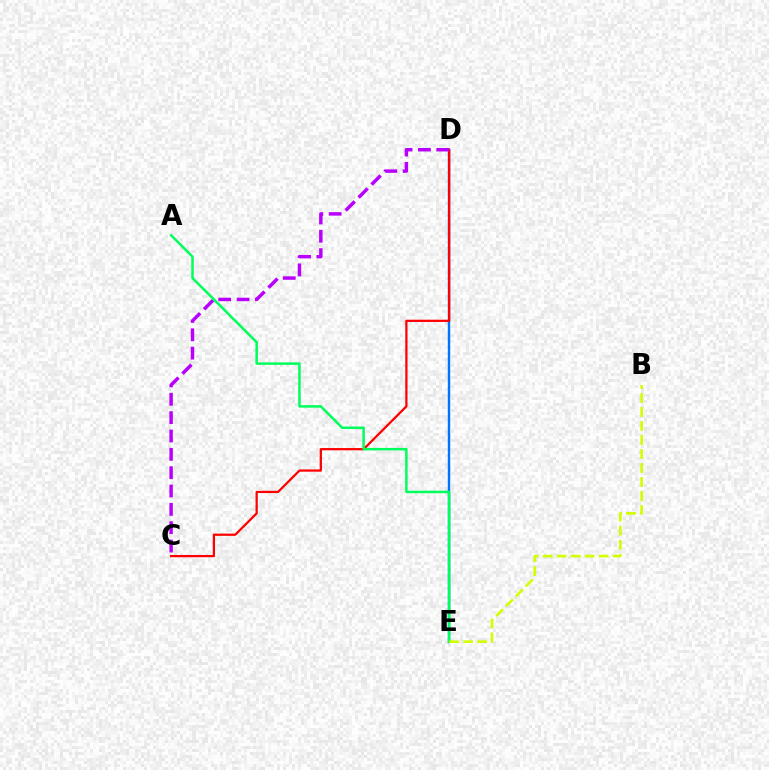{('D', 'E'): [{'color': '#0074ff', 'line_style': 'solid', 'thickness': 1.74}], ('C', 'D'): [{'color': '#ff0000', 'line_style': 'solid', 'thickness': 1.62}, {'color': '#b900ff', 'line_style': 'dashed', 'thickness': 2.49}], ('A', 'E'): [{'color': '#00ff5c', 'line_style': 'solid', 'thickness': 1.8}], ('B', 'E'): [{'color': '#d1ff00', 'line_style': 'dashed', 'thickness': 1.9}]}